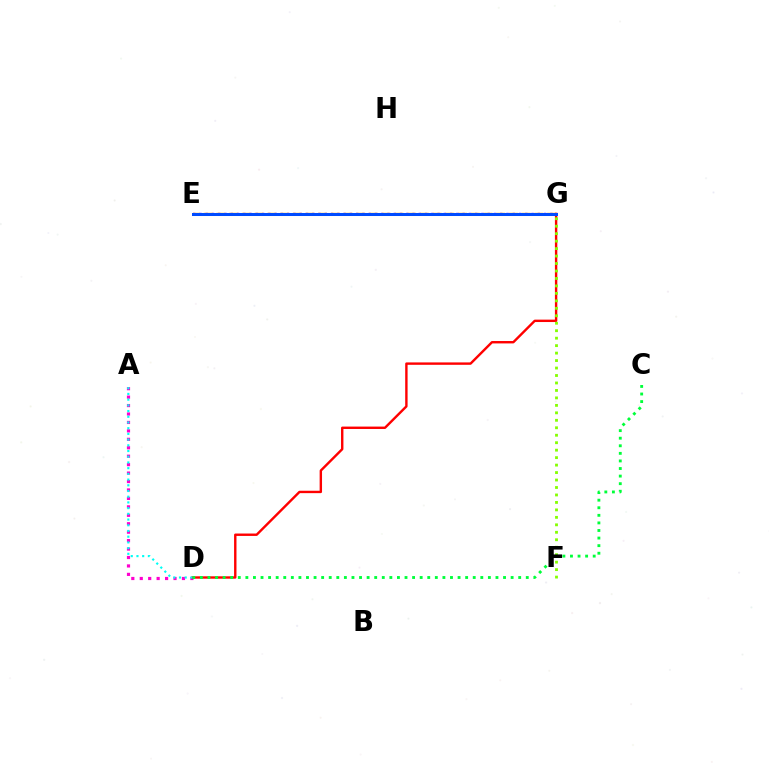{('E', 'G'): [{'color': '#7200ff', 'line_style': 'dotted', 'thickness': 1.7}, {'color': '#ffbd00', 'line_style': 'dashed', 'thickness': 1.73}, {'color': '#004bff', 'line_style': 'solid', 'thickness': 2.17}], ('A', 'D'): [{'color': '#ff00cf', 'line_style': 'dotted', 'thickness': 2.29}, {'color': '#00fff6', 'line_style': 'dotted', 'thickness': 1.55}], ('D', 'G'): [{'color': '#ff0000', 'line_style': 'solid', 'thickness': 1.73}], ('F', 'G'): [{'color': '#84ff00', 'line_style': 'dotted', 'thickness': 2.03}], ('C', 'D'): [{'color': '#00ff39', 'line_style': 'dotted', 'thickness': 2.06}]}